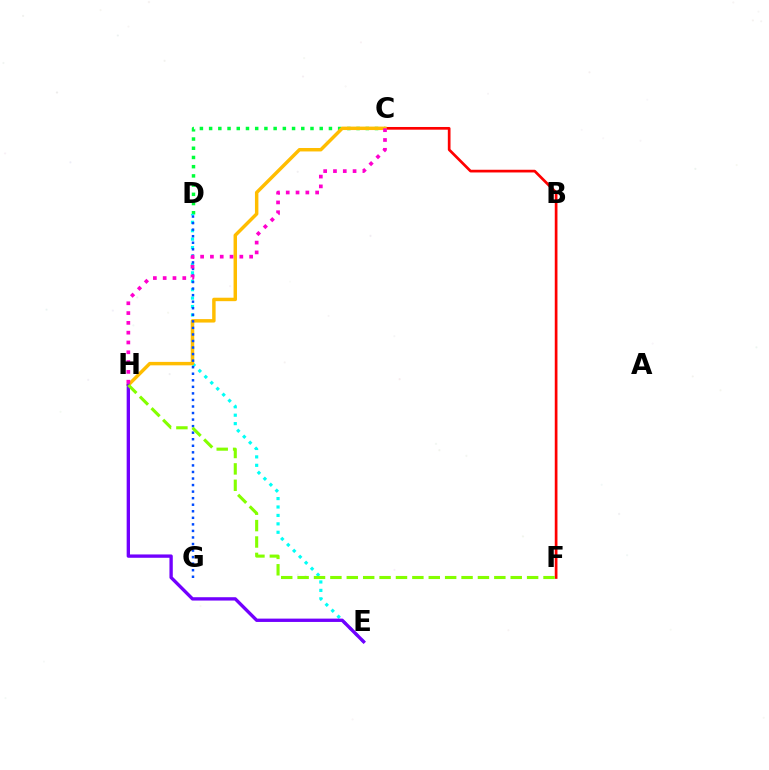{('C', 'F'): [{'color': '#ff0000', 'line_style': 'solid', 'thickness': 1.94}], ('C', 'D'): [{'color': '#00ff39', 'line_style': 'dotted', 'thickness': 2.5}], ('D', 'E'): [{'color': '#00fff6', 'line_style': 'dotted', 'thickness': 2.29}], ('C', 'H'): [{'color': '#ffbd00', 'line_style': 'solid', 'thickness': 2.49}, {'color': '#ff00cf', 'line_style': 'dotted', 'thickness': 2.66}], ('E', 'H'): [{'color': '#7200ff', 'line_style': 'solid', 'thickness': 2.4}], ('D', 'G'): [{'color': '#004bff', 'line_style': 'dotted', 'thickness': 1.78}], ('F', 'H'): [{'color': '#84ff00', 'line_style': 'dashed', 'thickness': 2.23}]}